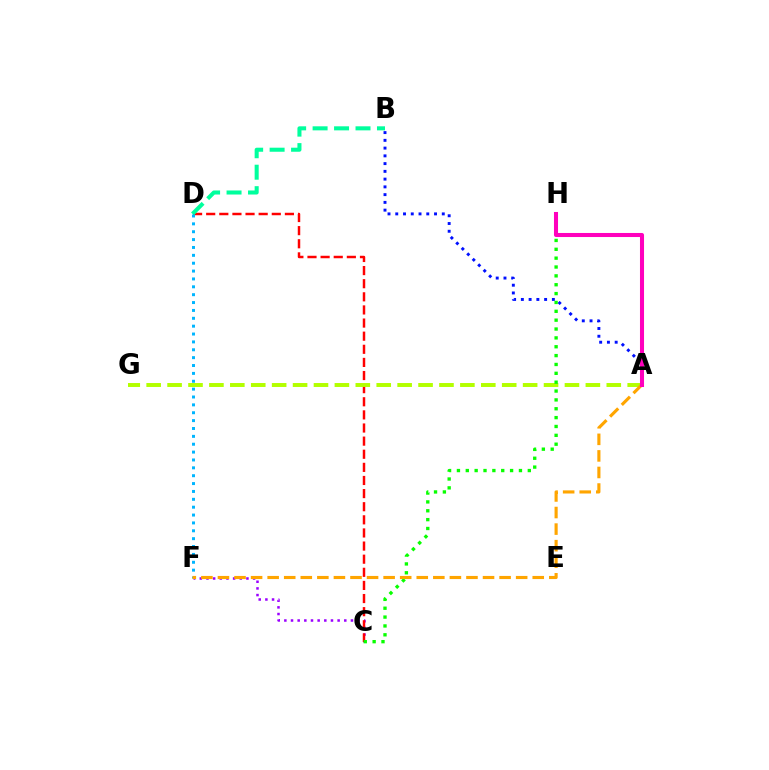{('A', 'B'): [{'color': '#0010ff', 'line_style': 'dotted', 'thickness': 2.11}], ('C', 'F'): [{'color': '#9b00ff', 'line_style': 'dotted', 'thickness': 1.81}], ('C', 'D'): [{'color': '#ff0000', 'line_style': 'dashed', 'thickness': 1.78}], ('A', 'G'): [{'color': '#b3ff00', 'line_style': 'dashed', 'thickness': 2.84}], ('B', 'D'): [{'color': '#00ff9d', 'line_style': 'dashed', 'thickness': 2.92}], ('C', 'H'): [{'color': '#08ff00', 'line_style': 'dotted', 'thickness': 2.41}], ('D', 'F'): [{'color': '#00b5ff', 'line_style': 'dotted', 'thickness': 2.14}], ('A', 'F'): [{'color': '#ffa500', 'line_style': 'dashed', 'thickness': 2.25}], ('A', 'H'): [{'color': '#ff00bd', 'line_style': 'solid', 'thickness': 2.92}]}